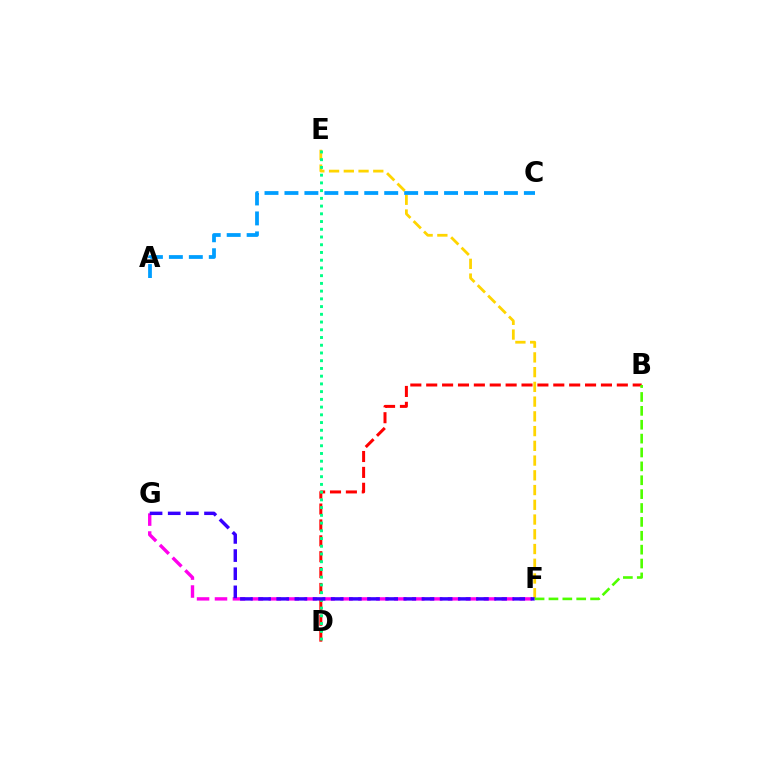{('B', 'D'): [{'color': '#ff0000', 'line_style': 'dashed', 'thickness': 2.16}], ('E', 'F'): [{'color': '#ffd500', 'line_style': 'dashed', 'thickness': 2.0}], ('F', 'G'): [{'color': '#ff00ed', 'line_style': 'dashed', 'thickness': 2.44}, {'color': '#3700ff', 'line_style': 'dashed', 'thickness': 2.47}], ('D', 'E'): [{'color': '#00ff86', 'line_style': 'dotted', 'thickness': 2.1}], ('B', 'F'): [{'color': '#4fff00', 'line_style': 'dashed', 'thickness': 1.89}], ('A', 'C'): [{'color': '#009eff', 'line_style': 'dashed', 'thickness': 2.71}]}